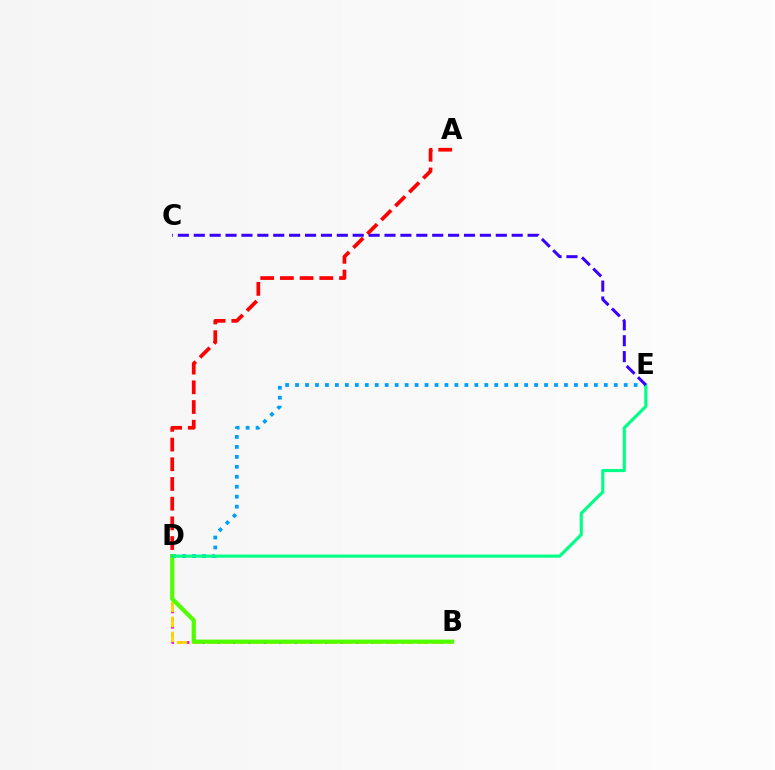{('D', 'E'): [{'color': '#009eff', 'line_style': 'dotted', 'thickness': 2.71}, {'color': '#00ff86', 'line_style': 'solid', 'thickness': 2.25}], ('B', 'D'): [{'color': '#ff00ed', 'line_style': 'dotted', 'thickness': 2.09}, {'color': '#ffd500', 'line_style': 'dashed', 'thickness': 2.04}, {'color': '#4fff00', 'line_style': 'solid', 'thickness': 3.0}], ('C', 'E'): [{'color': '#3700ff', 'line_style': 'dashed', 'thickness': 2.16}], ('A', 'D'): [{'color': '#ff0000', 'line_style': 'dashed', 'thickness': 2.68}]}